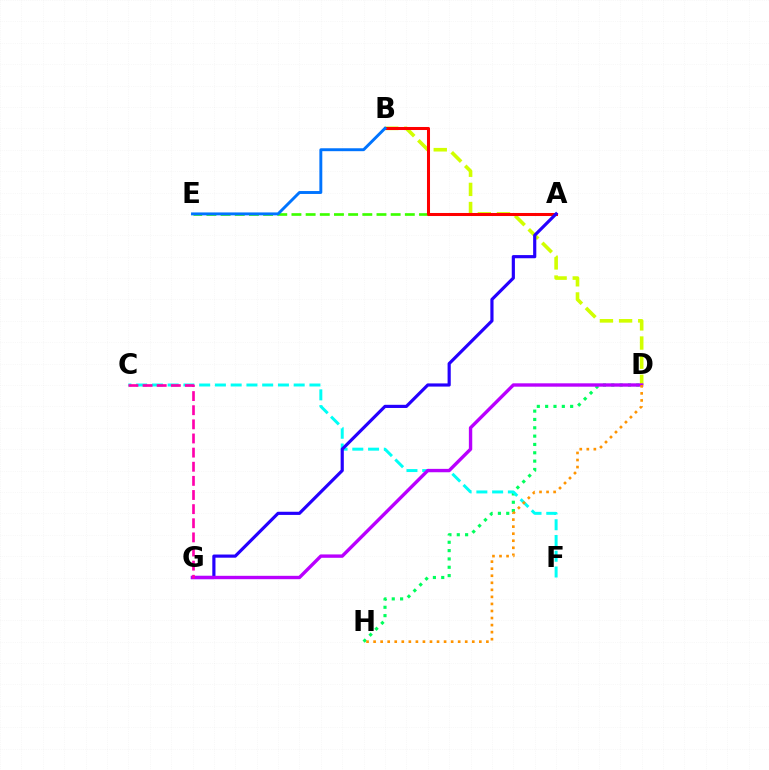{('D', 'H'): [{'color': '#00ff5c', 'line_style': 'dotted', 'thickness': 2.26}, {'color': '#ff9400', 'line_style': 'dotted', 'thickness': 1.92}], ('C', 'F'): [{'color': '#00fff6', 'line_style': 'dashed', 'thickness': 2.14}], ('A', 'E'): [{'color': '#3dff00', 'line_style': 'dashed', 'thickness': 1.93}], ('B', 'D'): [{'color': '#d1ff00', 'line_style': 'dashed', 'thickness': 2.6}], ('A', 'B'): [{'color': '#ff0000', 'line_style': 'solid', 'thickness': 2.19}], ('A', 'G'): [{'color': '#2500ff', 'line_style': 'solid', 'thickness': 2.28}], ('D', 'G'): [{'color': '#b900ff', 'line_style': 'solid', 'thickness': 2.43}], ('C', 'G'): [{'color': '#ff00ac', 'line_style': 'dashed', 'thickness': 1.92}], ('B', 'E'): [{'color': '#0074ff', 'line_style': 'solid', 'thickness': 2.1}]}